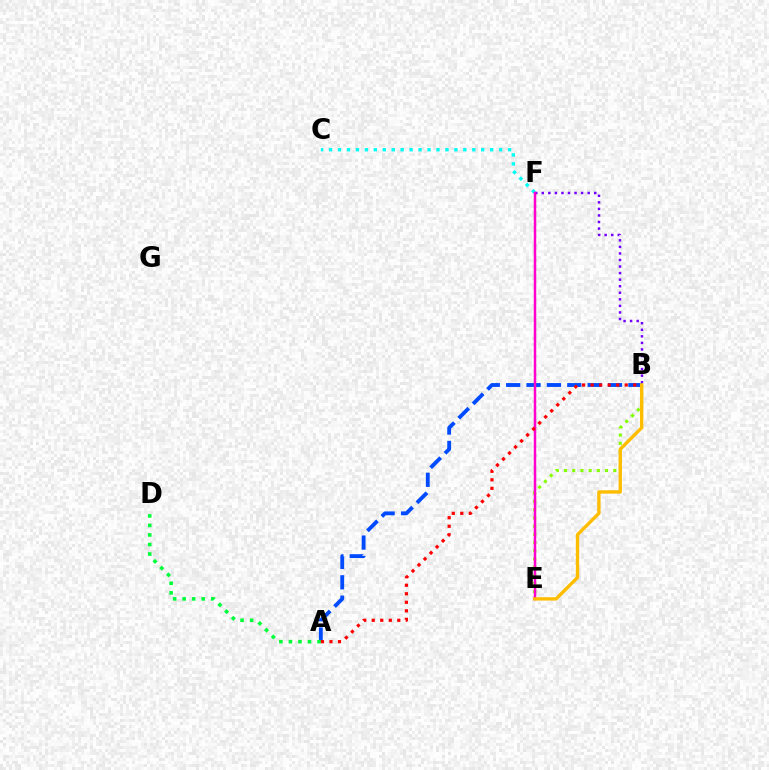{('B', 'F'): [{'color': '#7200ff', 'line_style': 'dotted', 'thickness': 1.78}], ('A', 'B'): [{'color': '#004bff', 'line_style': 'dashed', 'thickness': 2.77}, {'color': '#ff0000', 'line_style': 'dotted', 'thickness': 2.32}], ('B', 'E'): [{'color': '#84ff00', 'line_style': 'dotted', 'thickness': 2.23}, {'color': '#ffbd00', 'line_style': 'solid', 'thickness': 2.42}], ('C', 'F'): [{'color': '#00fff6', 'line_style': 'dotted', 'thickness': 2.43}], ('A', 'D'): [{'color': '#00ff39', 'line_style': 'dotted', 'thickness': 2.59}], ('E', 'F'): [{'color': '#ff00cf', 'line_style': 'solid', 'thickness': 1.79}]}